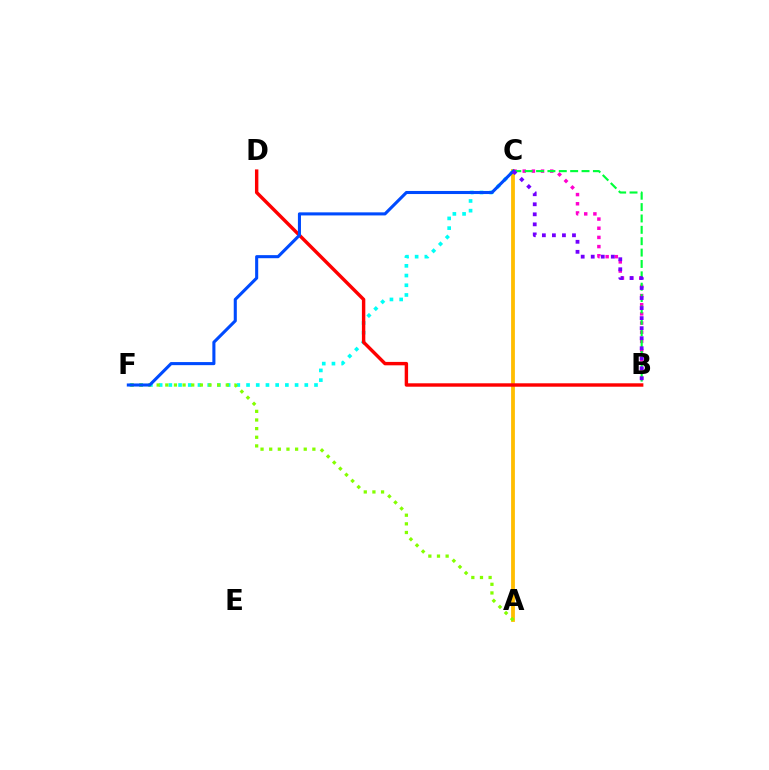{('C', 'F'): [{'color': '#00fff6', 'line_style': 'dotted', 'thickness': 2.64}, {'color': '#004bff', 'line_style': 'solid', 'thickness': 2.22}], ('A', 'C'): [{'color': '#ffbd00', 'line_style': 'solid', 'thickness': 2.73}], ('B', 'C'): [{'color': '#ff00cf', 'line_style': 'dotted', 'thickness': 2.49}, {'color': '#00ff39', 'line_style': 'dashed', 'thickness': 1.54}, {'color': '#7200ff', 'line_style': 'dotted', 'thickness': 2.73}], ('A', 'F'): [{'color': '#84ff00', 'line_style': 'dotted', 'thickness': 2.35}], ('B', 'D'): [{'color': '#ff0000', 'line_style': 'solid', 'thickness': 2.46}]}